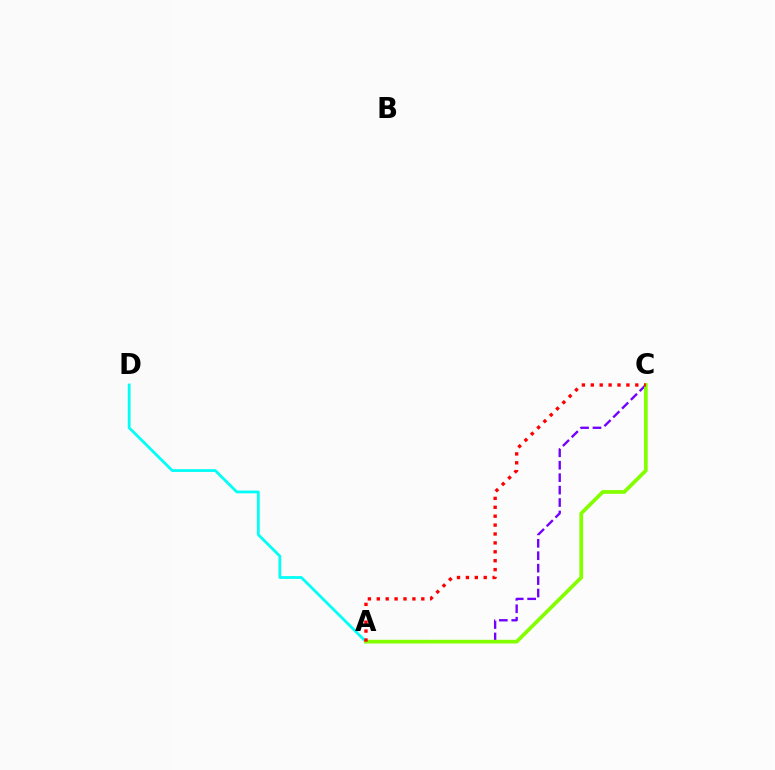{('A', 'C'): [{'color': '#7200ff', 'line_style': 'dashed', 'thickness': 1.69}, {'color': '#84ff00', 'line_style': 'solid', 'thickness': 2.67}, {'color': '#ff0000', 'line_style': 'dotted', 'thickness': 2.42}], ('A', 'D'): [{'color': '#00fff6', 'line_style': 'solid', 'thickness': 2.0}]}